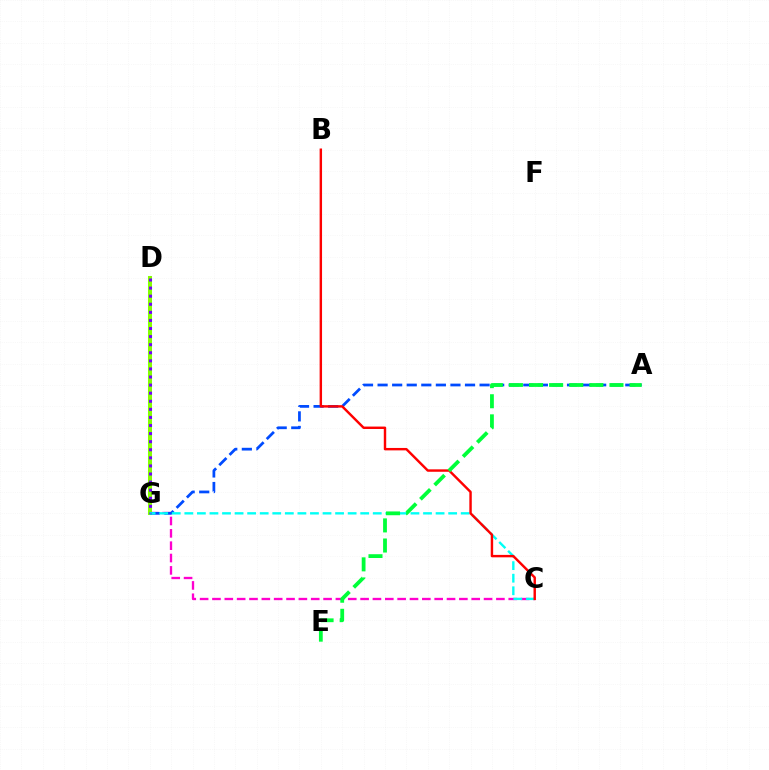{('C', 'G'): [{'color': '#ff00cf', 'line_style': 'dashed', 'thickness': 1.68}, {'color': '#00fff6', 'line_style': 'dashed', 'thickness': 1.71}], ('D', 'G'): [{'color': '#ffbd00', 'line_style': 'dotted', 'thickness': 2.67}, {'color': '#84ff00', 'line_style': 'solid', 'thickness': 2.91}, {'color': '#7200ff', 'line_style': 'dotted', 'thickness': 2.2}], ('A', 'G'): [{'color': '#004bff', 'line_style': 'dashed', 'thickness': 1.98}], ('B', 'C'): [{'color': '#ff0000', 'line_style': 'solid', 'thickness': 1.75}], ('A', 'E'): [{'color': '#00ff39', 'line_style': 'dashed', 'thickness': 2.73}]}